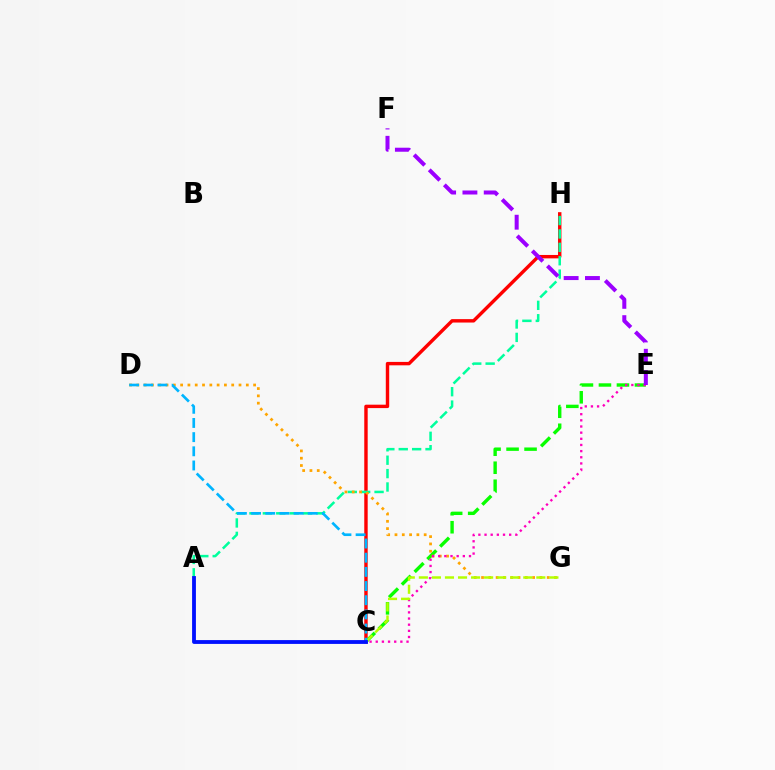{('C', 'H'): [{'color': '#ff0000', 'line_style': 'solid', 'thickness': 2.46}], ('A', 'H'): [{'color': '#00ff9d', 'line_style': 'dashed', 'thickness': 1.82}], ('C', 'E'): [{'color': '#08ff00', 'line_style': 'dashed', 'thickness': 2.44}, {'color': '#ff00bd', 'line_style': 'dotted', 'thickness': 1.67}], ('D', 'G'): [{'color': '#ffa500', 'line_style': 'dotted', 'thickness': 1.98}], ('E', 'F'): [{'color': '#9b00ff', 'line_style': 'dashed', 'thickness': 2.89}], ('C', 'G'): [{'color': '#b3ff00', 'line_style': 'dashed', 'thickness': 1.77}], ('C', 'D'): [{'color': '#00b5ff', 'line_style': 'dashed', 'thickness': 1.93}], ('A', 'C'): [{'color': '#0010ff', 'line_style': 'solid', 'thickness': 2.75}]}